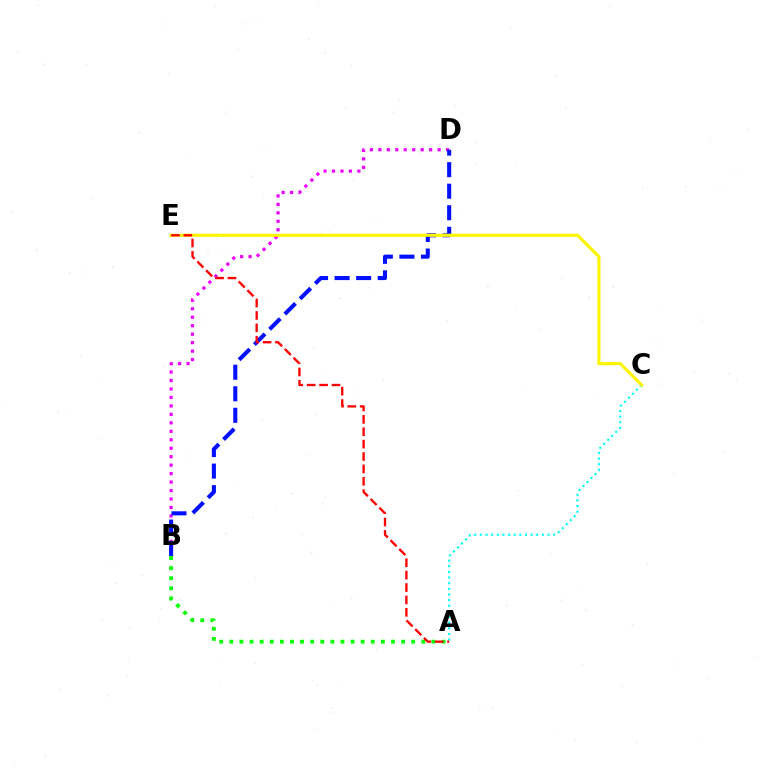{('A', 'C'): [{'color': '#00fff6', 'line_style': 'dotted', 'thickness': 1.53}], ('B', 'D'): [{'color': '#ee00ff', 'line_style': 'dotted', 'thickness': 2.3}, {'color': '#0010ff', 'line_style': 'dashed', 'thickness': 2.93}], ('C', 'E'): [{'color': '#fcf500', 'line_style': 'solid', 'thickness': 2.25}], ('A', 'B'): [{'color': '#08ff00', 'line_style': 'dotted', 'thickness': 2.75}], ('A', 'E'): [{'color': '#ff0000', 'line_style': 'dashed', 'thickness': 1.68}]}